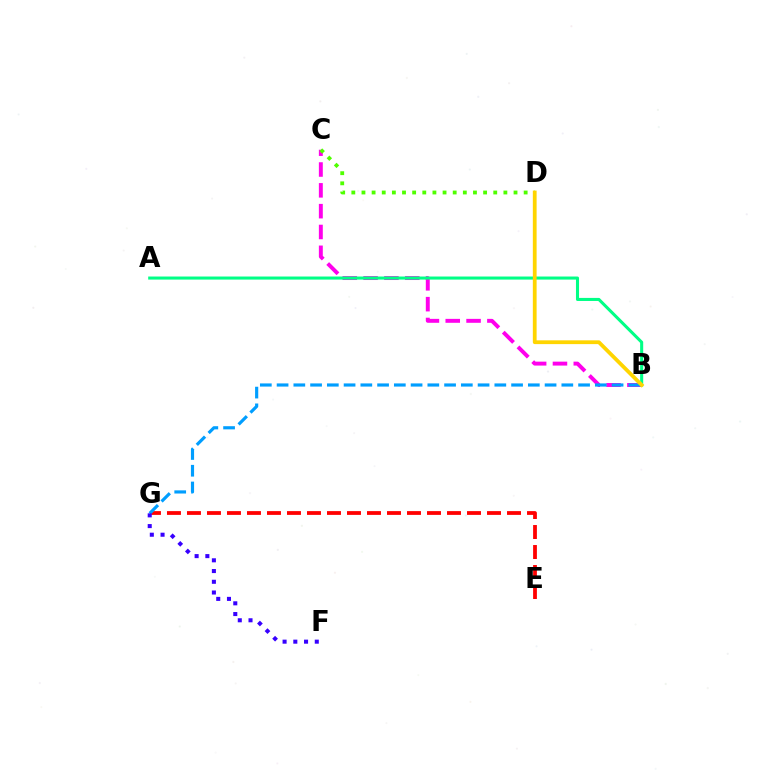{('B', 'C'): [{'color': '#ff00ed', 'line_style': 'dashed', 'thickness': 2.83}], ('C', 'D'): [{'color': '#4fff00', 'line_style': 'dotted', 'thickness': 2.75}], ('E', 'G'): [{'color': '#ff0000', 'line_style': 'dashed', 'thickness': 2.72}], ('B', 'G'): [{'color': '#009eff', 'line_style': 'dashed', 'thickness': 2.28}], ('A', 'B'): [{'color': '#00ff86', 'line_style': 'solid', 'thickness': 2.2}], ('B', 'D'): [{'color': '#ffd500', 'line_style': 'solid', 'thickness': 2.72}], ('F', 'G'): [{'color': '#3700ff', 'line_style': 'dotted', 'thickness': 2.92}]}